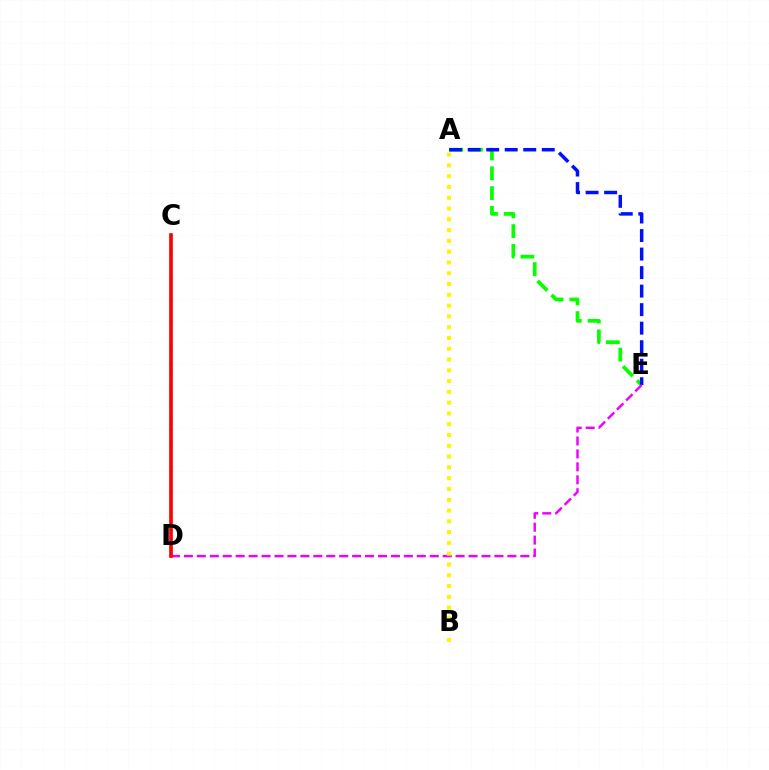{('A', 'E'): [{'color': '#08ff00', 'line_style': 'dashed', 'thickness': 2.69}, {'color': '#0010ff', 'line_style': 'dashed', 'thickness': 2.52}], ('C', 'D'): [{'color': '#00fff6', 'line_style': 'dashed', 'thickness': 1.64}, {'color': '#ff0000', 'line_style': 'solid', 'thickness': 2.64}], ('D', 'E'): [{'color': '#ee00ff', 'line_style': 'dashed', 'thickness': 1.76}], ('A', 'B'): [{'color': '#fcf500', 'line_style': 'dotted', 'thickness': 2.93}]}